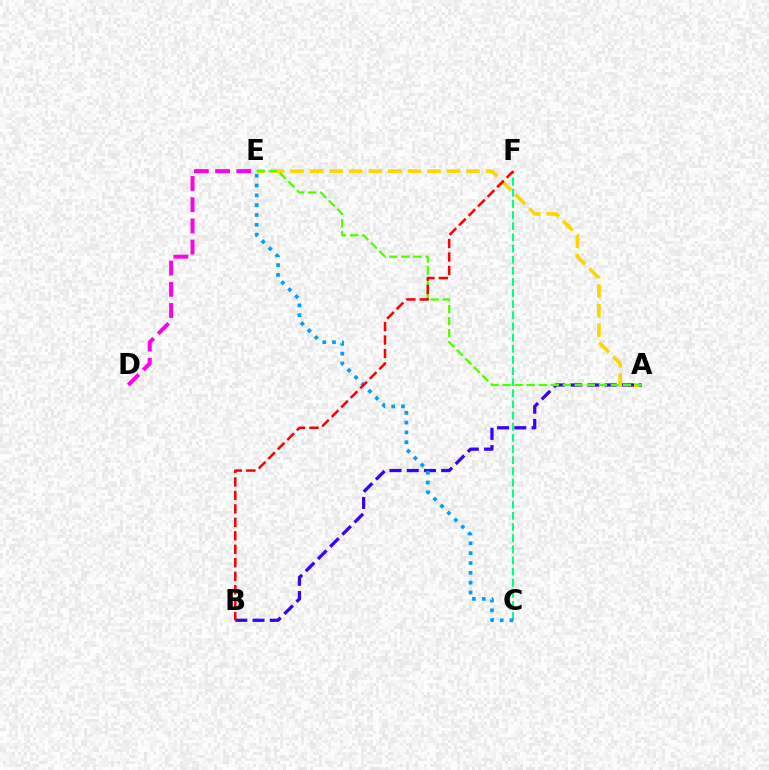{('D', 'E'): [{'color': '#ff00ed', 'line_style': 'dashed', 'thickness': 2.88}], ('A', 'E'): [{'color': '#ffd500', 'line_style': 'dashed', 'thickness': 2.66}, {'color': '#4fff00', 'line_style': 'dashed', 'thickness': 1.63}], ('C', 'F'): [{'color': '#00ff86', 'line_style': 'dashed', 'thickness': 1.51}], ('A', 'B'): [{'color': '#3700ff', 'line_style': 'dashed', 'thickness': 2.34}], ('C', 'E'): [{'color': '#009eff', 'line_style': 'dotted', 'thickness': 2.67}], ('B', 'F'): [{'color': '#ff0000', 'line_style': 'dashed', 'thickness': 1.83}]}